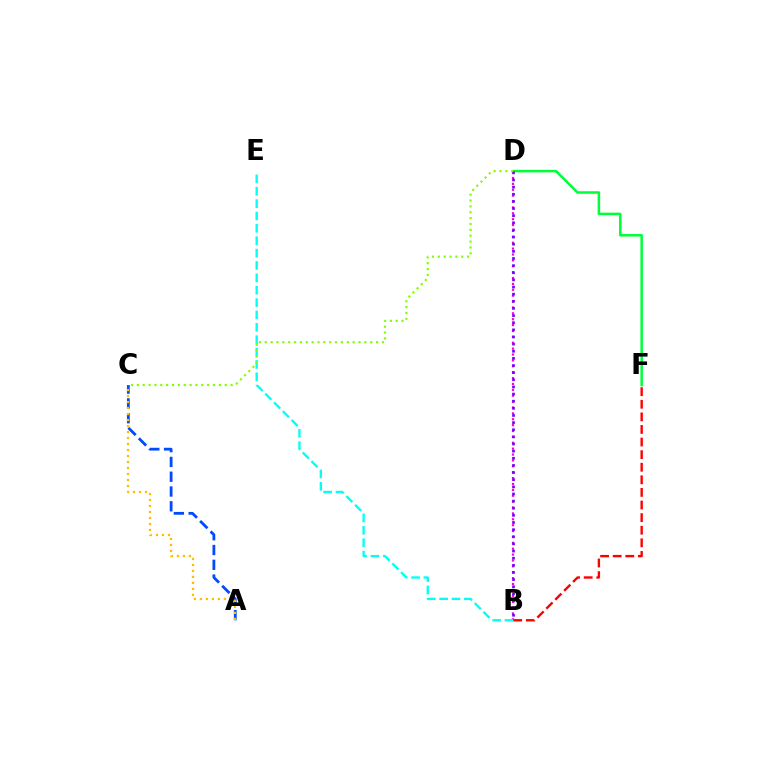{('D', 'F'): [{'color': '#00ff39', 'line_style': 'solid', 'thickness': 1.81}], ('B', 'D'): [{'color': '#ff00cf', 'line_style': 'dotted', 'thickness': 1.6}, {'color': '#7200ff', 'line_style': 'dotted', 'thickness': 1.94}], ('B', 'E'): [{'color': '#00fff6', 'line_style': 'dashed', 'thickness': 1.68}], ('A', 'C'): [{'color': '#004bff', 'line_style': 'dashed', 'thickness': 2.01}, {'color': '#ffbd00', 'line_style': 'dotted', 'thickness': 1.63}], ('B', 'F'): [{'color': '#ff0000', 'line_style': 'dashed', 'thickness': 1.71}], ('C', 'D'): [{'color': '#84ff00', 'line_style': 'dotted', 'thickness': 1.59}]}